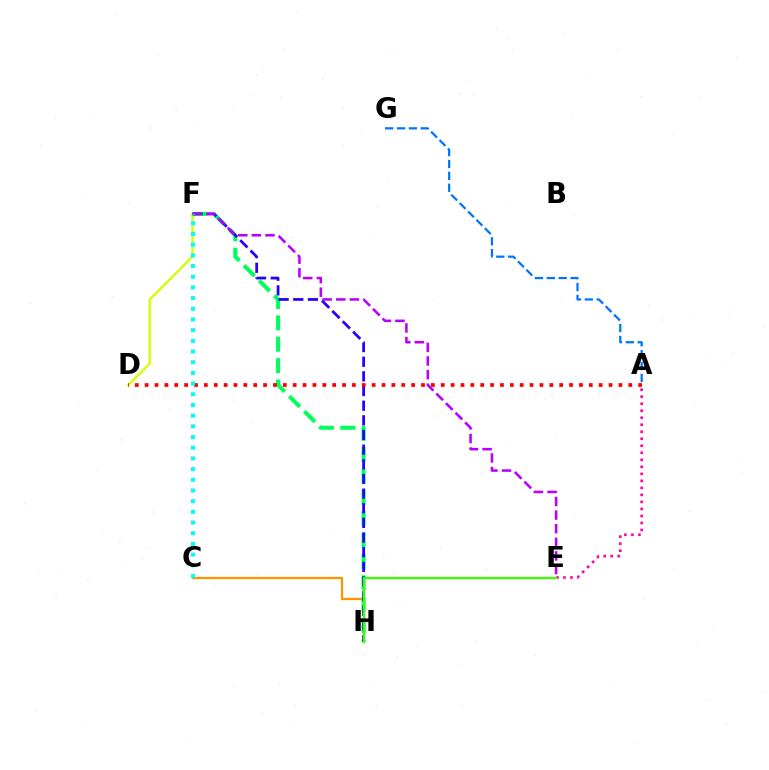{('D', 'F'): [{'color': '#d1ff00', 'line_style': 'solid', 'thickness': 1.68}], ('C', 'H'): [{'color': '#ff9400', 'line_style': 'solid', 'thickness': 1.61}], ('A', 'E'): [{'color': '#ff00ac', 'line_style': 'dotted', 'thickness': 1.91}], ('F', 'H'): [{'color': '#00ff5c', 'line_style': 'dashed', 'thickness': 2.9}, {'color': '#2500ff', 'line_style': 'dashed', 'thickness': 1.99}], ('A', 'G'): [{'color': '#0074ff', 'line_style': 'dashed', 'thickness': 1.61}], ('E', 'F'): [{'color': '#b900ff', 'line_style': 'dashed', 'thickness': 1.85}], ('E', 'H'): [{'color': '#3dff00', 'line_style': 'solid', 'thickness': 1.64}], ('A', 'D'): [{'color': '#ff0000', 'line_style': 'dotted', 'thickness': 2.68}], ('C', 'F'): [{'color': '#00fff6', 'line_style': 'dotted', 'thickness': 2.9}]}